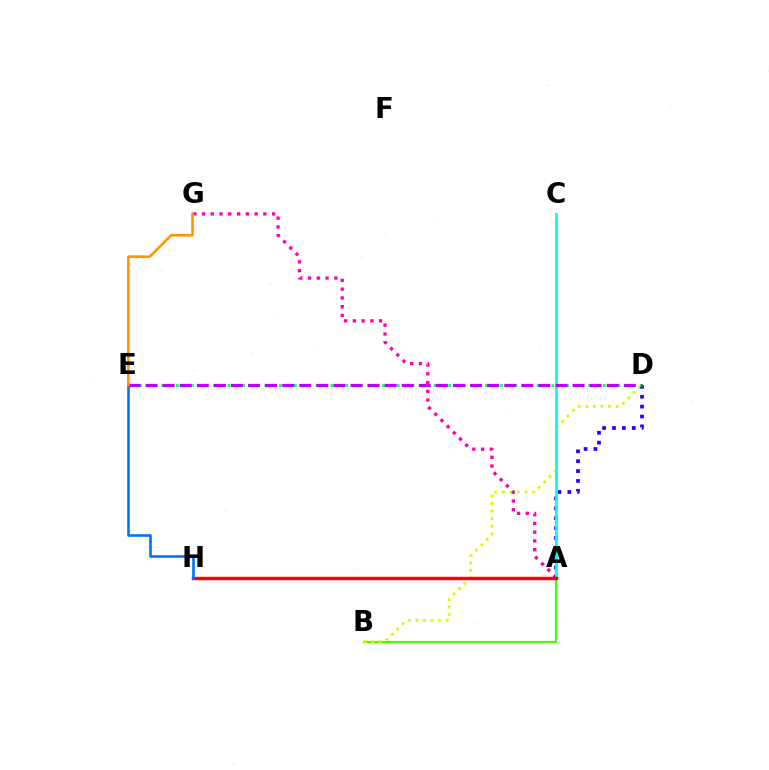{('A', 'B'): [{'color': '#3dff00', 'line_style': 'solid', 'thickness': 1.57}], ('B', 'D'): [{'color': '#d1ff00', 'line_style': 'dotted', 'thickness': 2.06}], ('A', 'G'): [{'color': '#ff00ac', 'line_style': 'dotted', 'thickness': 2.38}], ('A', 'D'): [{'color': '#2500ff', 'line_style': 'dotted', 'thickness': 2.68}], ('D', 'E'): [{'color': '#00ff5c', 'line_style': 'dotted', 'thickness': 2.0}, {'color': '#b900ff', 'line_style': 'dashed', 'thickness': 2.32}], ('A', 'C'): [{'color': '#00fff6', 'line_style': 'solid', 'thickness': 2.07}], ('A', 'H'): [{'color': '#ff0000', 'line_style': 'solid', 'thickness': 2.47}], ('E', 'H'): [{'color': '#0074ff', 'line_style': 'solid', 'thickness': 1.9}], ('E', 'G'): [{'color': '#ff9400', 'line_style': 'solid', 'thickness': 1.86}]}